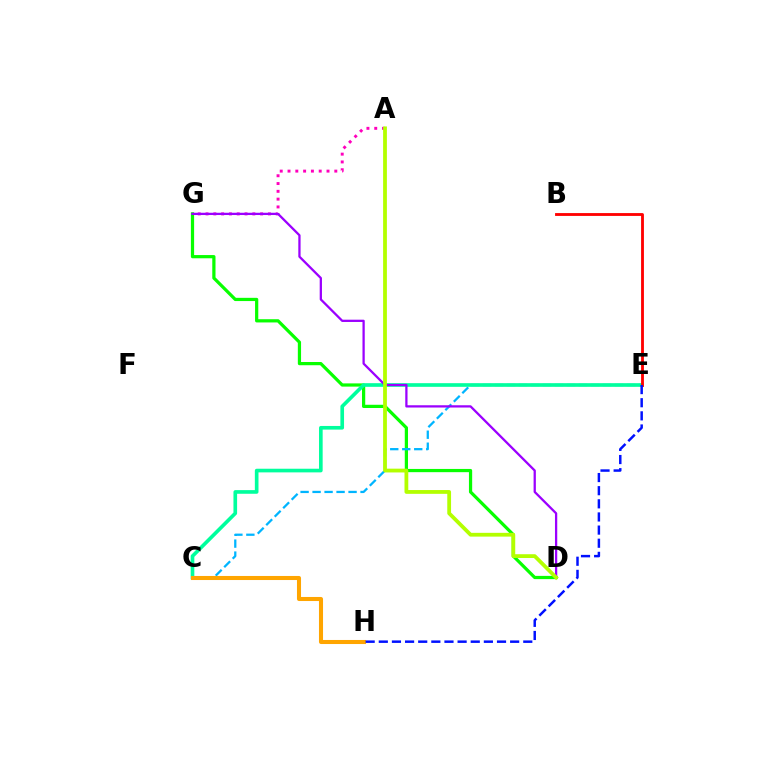{('A', 'G'): [{'color': '#ff00bd', 'line_style': 'dotted', 'thickness': 2.12}], ('D', 'G'): [{'color': '#08ff00', 'line_style': 'solid', 'thickness': 2.32}, {'color': '#9b00ff', 'line_style': 'solid', 'thickness': 1.64}], ('C', 'E'): [{'color': '#00b5ff', 'line_style': 'dashed', 'thickness': 1.63}, {'color': '#00ff9d', 'line_style': 'solid', 'thickness': 2.62}], ('B', 'E'): [{'color': '#ff0000', 'line_style': 'solid', 'thickness': 2.04}], ('C', 'H'): [{'color': '#ffa500', 'line_style': 'solid', 'thickness': 2.93}], ('E', 'H'): [{'color': '#0010ff', 'line_style': 'dashed', 'thickness': 1.78}], ('A', 'D'): [{'color': '#b3ff00', 'line_style': 'solid', 'thickness': 2.72}]}